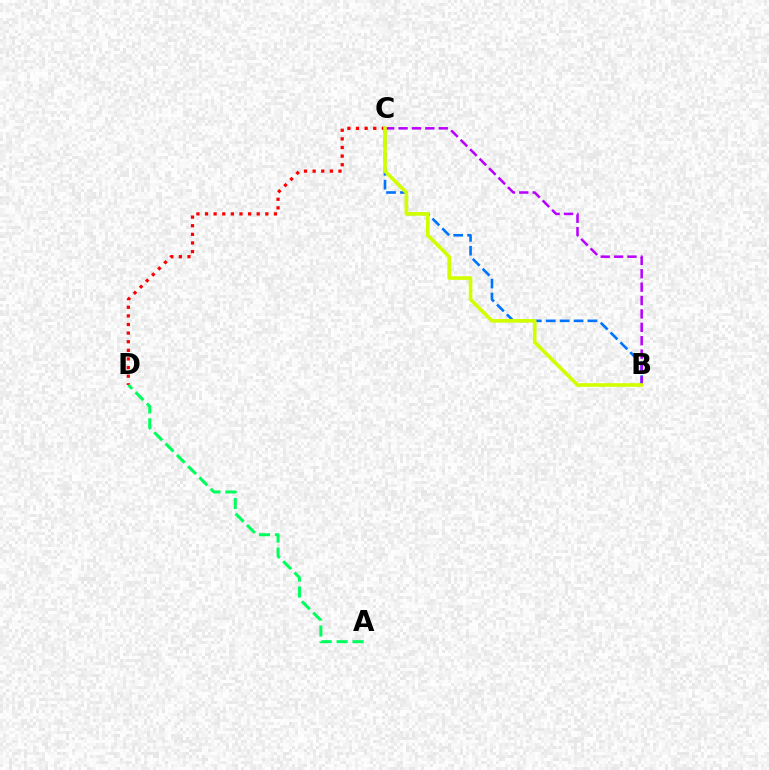{('C', 'D'): [{'color': '#ff0000', 'line_style': 'dotted', 'thickness': 2.34}], ('B', 'C'): [{'color': '#0074ff', 'line_style': 'dashed', 'thickness': 1.89}, {'color': '#b900ff', 'line_style': 'dashed', 'thickness': 1.82}, {'color': '#d1ff00', 'line_style': 'solid', 'thickness': 2.62}], ('A', 'D'): [{'color': '#00ff5c', 'line_style': 'dashed', 'thickness': 2.17}]}